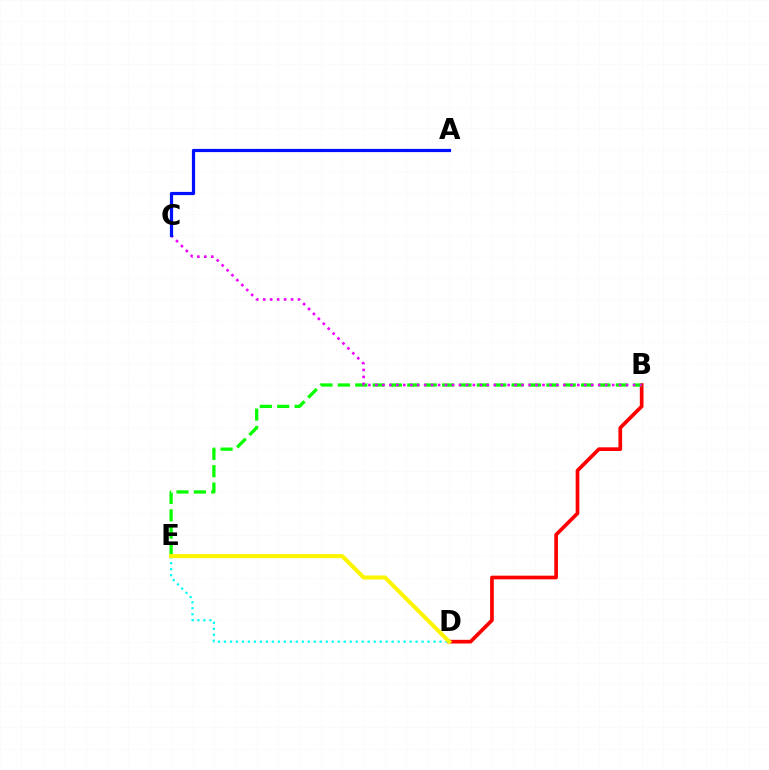{('B', 'D'): [{'color': '#ff0000', 'line_style': 'solid', 'thickness': 2.65}], ('B', 'E'): [{'color': '#08ff00', 'line_style': 'dashed', 'thickness': 2.36}], ('B', 'C'): [{'color': '#ee00ff', 'line_style': 'dotted', 'thickness': 1.89}], ('D', 'E'): [{'color': '#00fff6', 'line_style': 'dotted', 'thickness': 1.63}, {'color': '#fcf500', 'line_style': 'solid', 'thickness': 2.95}], ('A', 'C'): [{'color': '#0010ff', 'line_style': 'solid', 'thickness': 2.31}]}